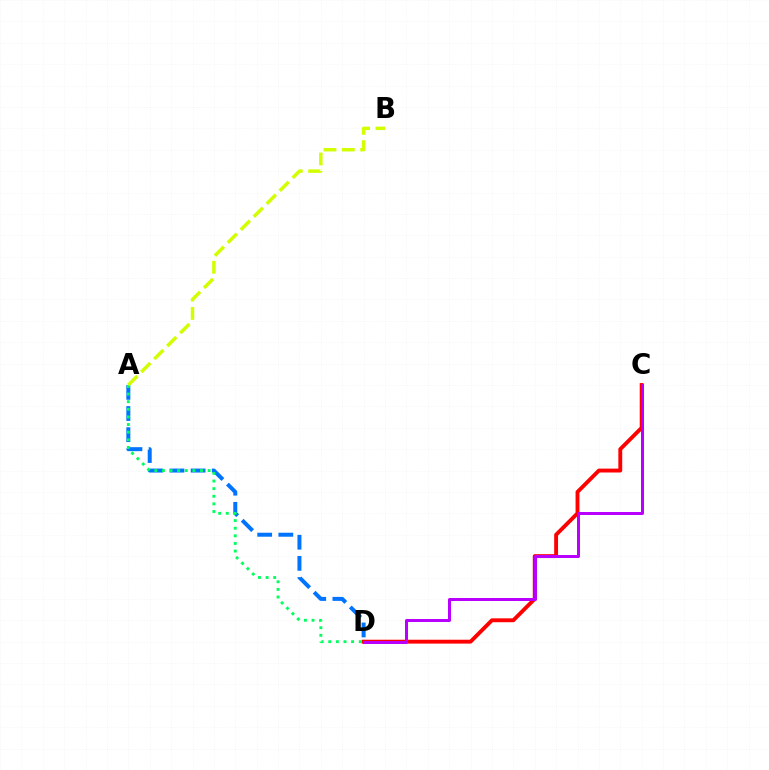{('C', 'D'): [{'color': '#ff0000', 'line_style': 'solid', 'thickness': 2.79}, {'color': '#b900ff', 'line_style': 'solid', 'thickness': 2.16}], ('A', 'D'): [{'color': '#0074ff', 'line_style': 'dashed', 'thickness': 2.87}, {'color': '#00ff5c', 'line_style': 'dotted', 'thickness': 2.07}], ('A', 'B'): [{'color': '#d1ff00', 'line_style': 'dashed', 'thickness': 2.49}]}